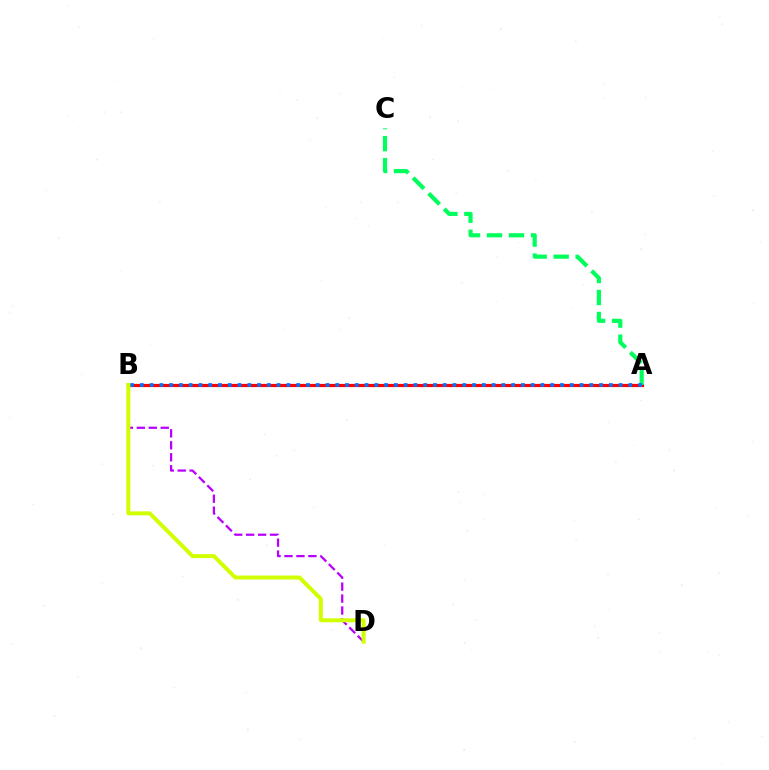{('B', 'D'): [{'color': '#b900ff', 'line_style': 'dashed', 'thickness': 1.62}, {'color': '#d1ff00', 'line_style': 'solid', 'thickness': 2.87}], ('A', 'B'): [{'color': '#ff0000', 'line_style': 'solid', 'thickness': 2.31}, {'color': '#0074ff', 'line_style': 'dotted', 'thickness': 2.65}], ('A', 'C'): [{'color': '#00ff5c', 'line_style': 'dashed', 'thickness': 2.99}]}